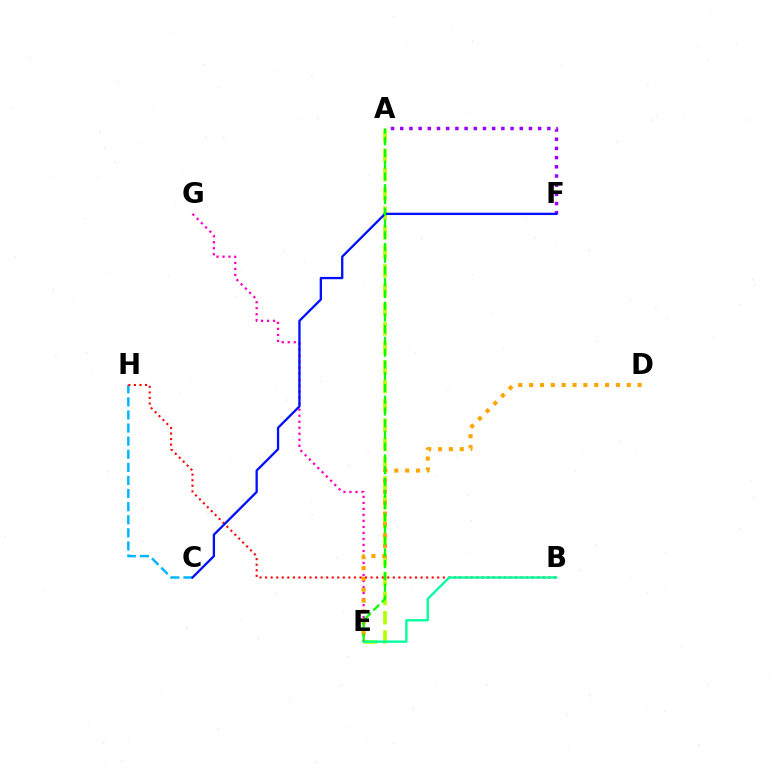{('A', 'E'): [{'color': '#b3ff00', 'line_style': 'dashed', 'thickness': 2.62}, {'color': '#08ff00', 'line_style': 'dashed', 'thickness': 1.6}], ('C', 'H'): [{'color': '#00b5ff', 'line_style': 'dashed', 'thickness': 1.78}], ('A', 'F'): [{'color': '#9b00ff', 'line_style': 'dotted', 'thickness': 2.5}], ('E', 'G'): [{'color': '#ff00bd', 'line_style': 'dotted', 'thickness': 1.63}], ('D', 'E'): [{'color': '#ffa500', 'line_style': 'dotted', 'thickness': 2.95}], ('B', 'H'): [{'color': '#ff0000', 'line_style': 'dotted', 'thickness': 1.51}], ('B', 'E'): [{'color': '#00ff9d', 'line_style': 'solid', 'thickness': 1.68}], ('C', 'F'): [{'color': '#0010ff', 'line_style': 'solid', 'thickness': 1.66}]}